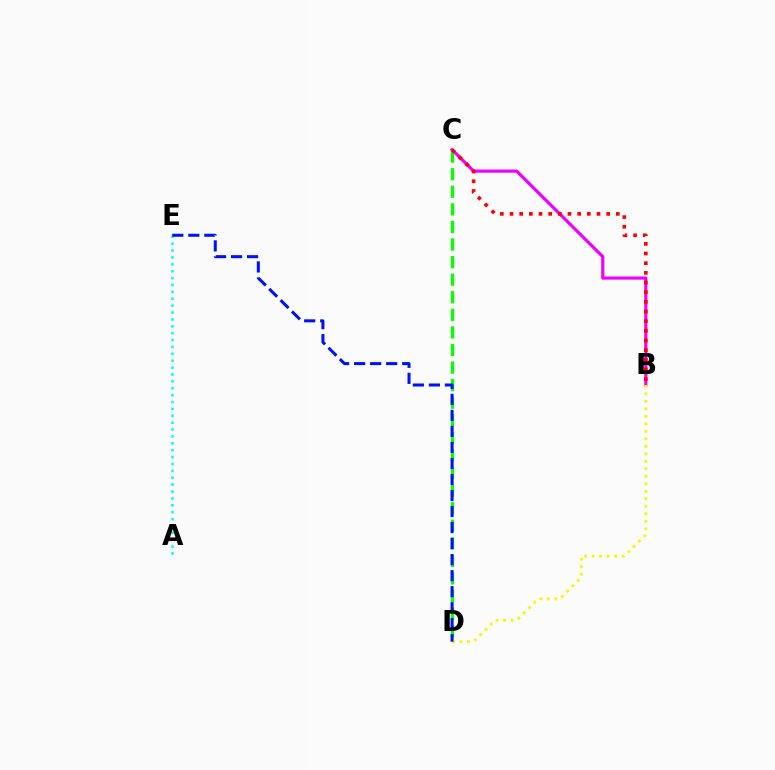{('A', 'E'): [{'color': '#00fff6', 'line_style': 'dotted', 'thickness': 1.87}], ('B', 'C'): [{'color': '#ee00ff', 'line_style': 'solid', 'thickness': 2.29}, {'color': '#ff0000', 'line_style': 'dotted', 'thickness': 2.63}], ('C', 'D'): [{'color': '#08ff00', 'line_style': 'dashed', 'thickness': 2.39}], ('B', 'D'): [{'color': '#fcf500', 'line_style': 'dotted', 'thickness': 2.04}], ('D', 'E'): [{'color': '#0010ff', 'line_style': 'dashed', 'thickness': 2.18}]}